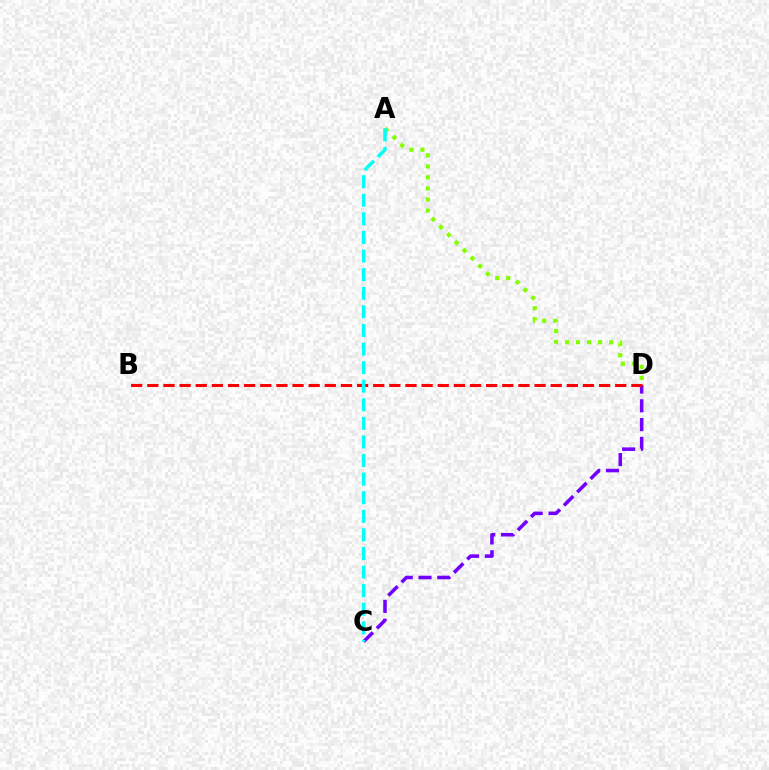{('C', 'D'): [{'color': '#7200ff', 'line_style': 'dashed', 'thickness': 2.55}], ('B', 'D'): [{'color': '#ff0000', 'line_style': 'dashed', 'thickness': 2.19}], ('A', 'D'): [{'color': '#84ff00', 'line_style': 'dotted', 'thickness': 3.0}], ('A', 'C'): [{'color': '#00fff6', 'line_style': 'dashed', 'thickness': 2.52}]}